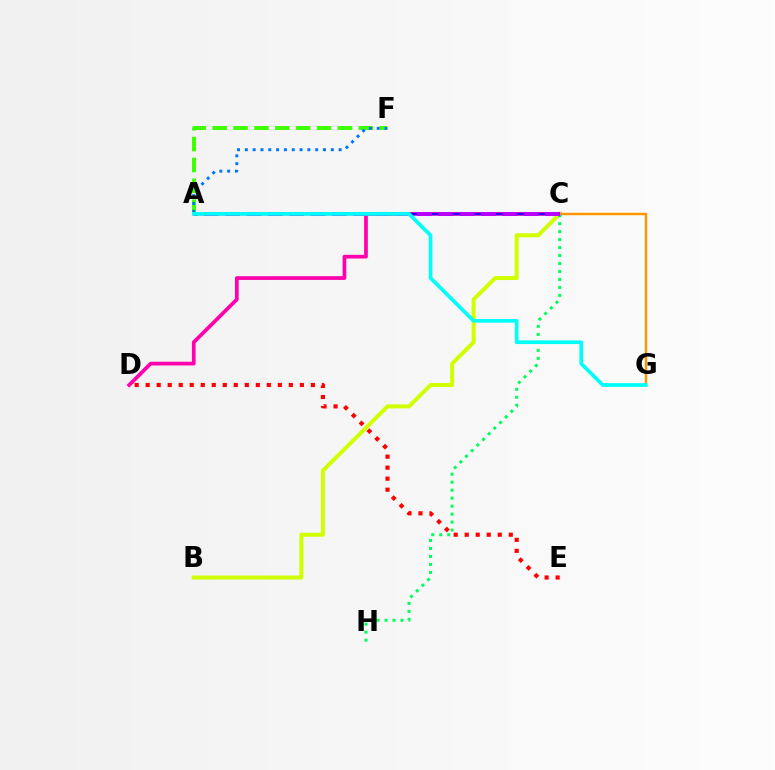{('C', 'D'): [{'color': '#ff00ac', 'line_style': 'solid', 'thickness': 2.68}], ('A', 'F'): [{'color': '#3dff00', 'line_style': 'dashed', 'thickness': 2.84}, {'color': '#0074ff', 'line_style': 'dotted', 'thickness': 2.12}], ('A', 'C'): [{'color': '#2500ff', 'line_style': 'solid', 'thickness': 1.73}, {'color': '#b900ff', 'line_style': 'dashed', 'thickness': 2.9}], ('B', 'C'): [{'color': '#d1ff00', 'line_style': 'solid', 'thickness': 2.88}], ('C', 'G'): [{'color': '#ff9400', 'line_style': 'solid', 'thickness': 1.75}], ('C', 'H'): [{'color': '#00ff5c', 'line_style': 'dotted', 'thickness': 2.17}], ('D', 'E'): [{'color': '#ff0000', 'line_style': 'dotted', 'thickness': 2.99}], ('A', 'G'): [{'color': '#00fff6', 'line_style': 'solid', 'thickness': 2.66}]}